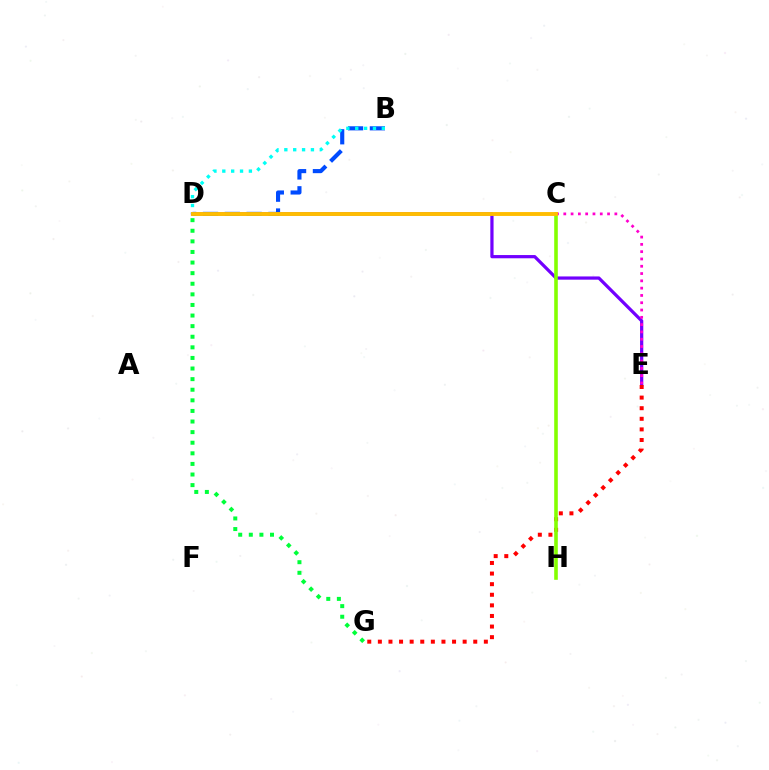{('D', 'G'): [{'color': '#00ff39', 'line_style': 'dotted', 'thickness': 2.88}], ('D', 'E'): [{'color': '#7200ff', 'line_style': 'solid', 'thickness': 2.32}], ('B', 'D'): [{'color': '#004bff', 'line_style': 'dashed', 'thickness': 2.96}, {'color': '#00fff6', 'line_style': 'dotted', 'thickness': 2.41}], ('E', 'G'): [{'color': '#ff0000', 'line_style': 'dotted', 'thickness': 2.88}], ('C', 'H'): [{'color': '#84ff00', 'line_style': 'solid', 'thickness': 2.59}], ('C', 'E'): [{'color': '#ff00cf', 'line_style': 'dotted', 'thickness': 1.98}], ('C', 'D'): [{'color': '#ffbd00', 'line_style': 'solid', 'thickness': 2.8}]}